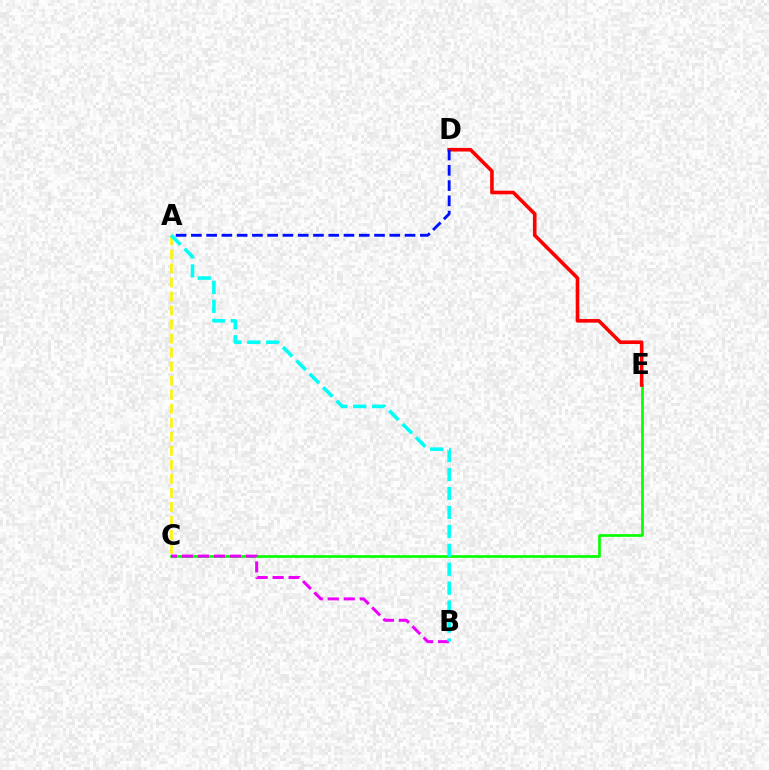{('C', 'E'): [{'color': '#08ff00', 'line_style': 'solid', 'thickness': 1.93}], ('A', 'C'): [{'color': '#fcf500', 'line_style': 'dashed', 'thickness': 1.91}], ('D', 'E'): [{'color': '#ff0000', 'line_style': 'solid', 'thickness': 2.6}], ('A', 'D'): [{'color': '#0010ff', 'line_style': 'dashed', 'thickness': 2.07}], ('B', 'C'): [{'color': '#ee00ff', 'line_style': 'dashed', 'thickness': 2.17}], ('A', 'B'): [{'color': '#00fff6', 'line_style': 'dashed', 'thickness': 2.57}]}